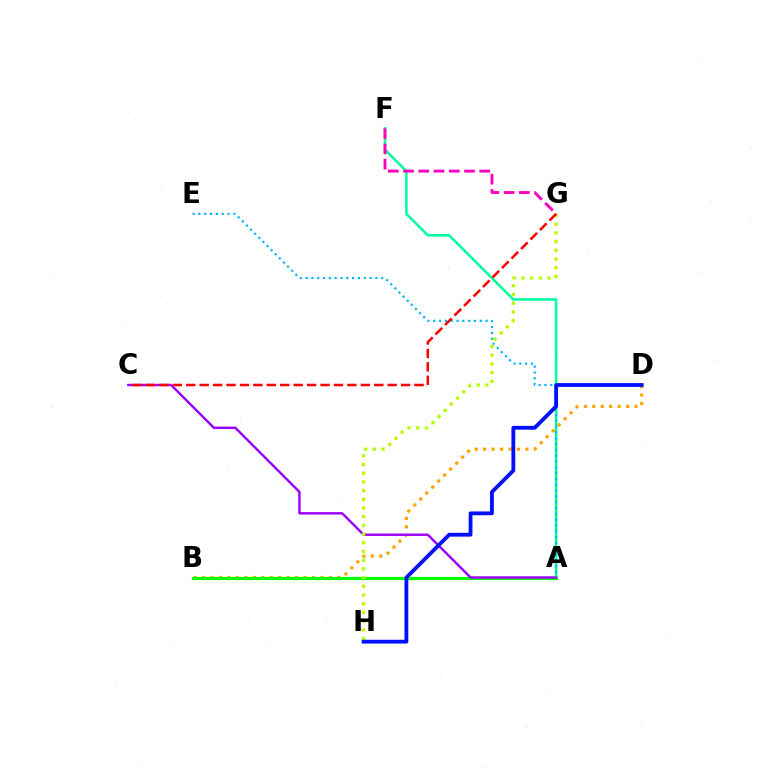{('A', 'F'): [{'color': '#00ff9d', 'line_style': 'solid', 'thickness': 1.82}], ('B', 'D'): [{'color': '#ffa500', 'line_style': 'dotted', 'thickness': 2.3}], ('A', 'B'): [{'color': '#08ff00', 'line_style': 'solid', 'thickness': 2.28}], ('A', 'C'): [{'color': '#9b00ff', 'line_style': 'solid', 'thickness': 1.75}], ('A', 'E'): [{'color': '#00b5ff', 'line_style': 'dotted', 'thickness': 1.58}], ('G', 'H'): [{'color': '#b3ff00', 'line_style': 'dotted', 'thickness': 2.36}], ('C', 'G'): [{'color': '#ff0000', 'line_style': 'dashed', 'thickness': 1.82}], ('D', 'H'): [{'color': '#0010ff', 'line_style': 'solid', 'thickness': 2.74}], ('F', 'G'): [{'color': '#ff00bd', 'line_style': 'dashed', 'thickness': 2.07}]}